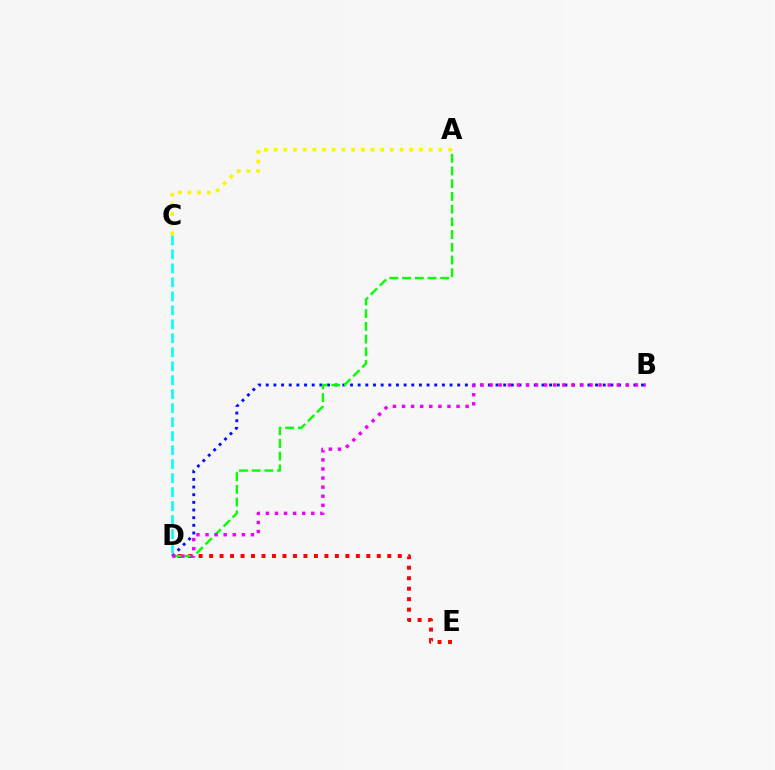{('B', 'D'): [{'color': '#0010ff', 'line_style': 'dotted', 'thickness': 2.08}, {'color': '#ee00ff', 'line_style': 'dotted', 'thickness': 2.47}], ('D', 'E'): [{'color': '#ff0000', 'line_style': 'dotted', 'thickness': 2.85}], ('C', 'D'): [{'color': '#00fff6', 'line_style': 'dashed', 'thickness': 1.9}], ('A', 'D'): [{'color': '#08ff00', 'line_style': 'dashed', 'thickness': 1.73}], ('A', 'C'): [{'color': '#fcf500', 'line_style': 'dotted', 'thickness': 2.63}]}